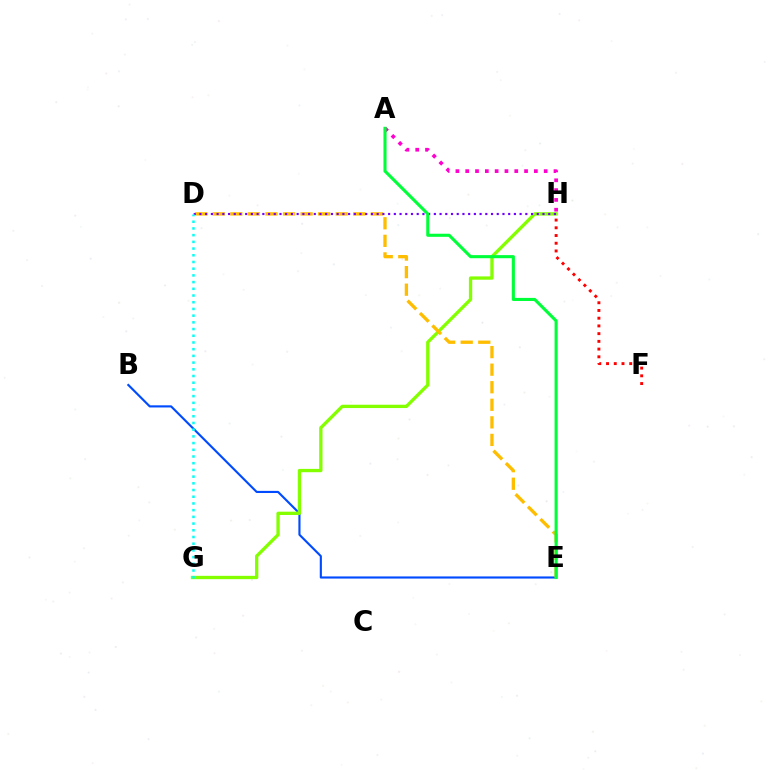{('B', 'E'): [{'color': '#004bff', 'line_style': 'solid', 'thickness': 1.54}], ('G', 'H'): [{'color': '#84ff00', 'line_style': 'solid', 'thickness': 2.39}], ('D', 'E'): [{'color': '#ffbd00', 'line_style': 'dashed', 'thickness': 2.39}], ('D', 'H'): [{'color': '#7200ff', 'line_style': 'dotted', 'thickness': 1.55}], ('D', 'G'): [{'color': '#00fff6', 'line_style': 'dotted', 'thickness': 1.82}], ('A', 'H'): [{'color': '#ff00cf', 'line_style': 'dotted', 'thickness': 2.66}], ('A', 'E'): [{'color': '#00ff39', 'line_style': 'solid', 'thickness': 2.23}], ('F', 'H'): [{'color': '#ff0000', 'line_style': 'dotted', 'thickness': 2.1}]}